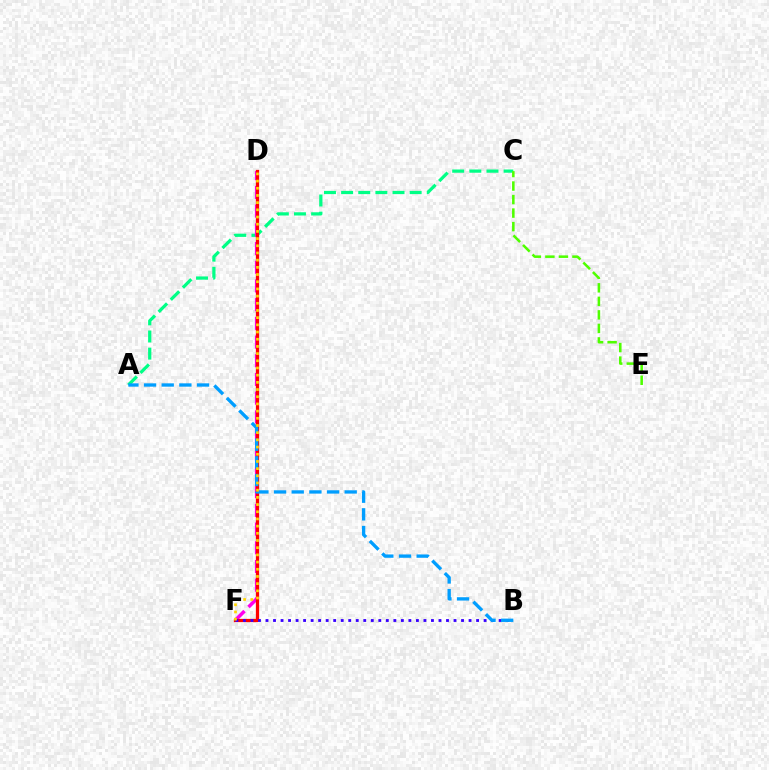{('A', 'C'): [{'color': '#00ff86', 'line_style': 'dashed', 'thickness': 2.33}], ('D', 'F'): [{'color': '#ff00ed', 'line_style': 'dashed', 'thickness': 2.54}, {'color': '#ff0000', 'line_style': 'solid', 'thickness': 2.35}, {'color': '#ffd500', 'line_style': 'dotted', 'thickness': 1.95}], ('C', 'E'): [{'color': '#4fff00', 'line_style': 'dashed', 'thickness': 1.84}], ('B', 'F'): [{'color': '#3700ff', 'line_style': 'dotted', 'thickness': 2.04}], ('A', 'B'): [{'color': '#009eff', 'line_style': 'dashed', 'thickness': 2.4}]}